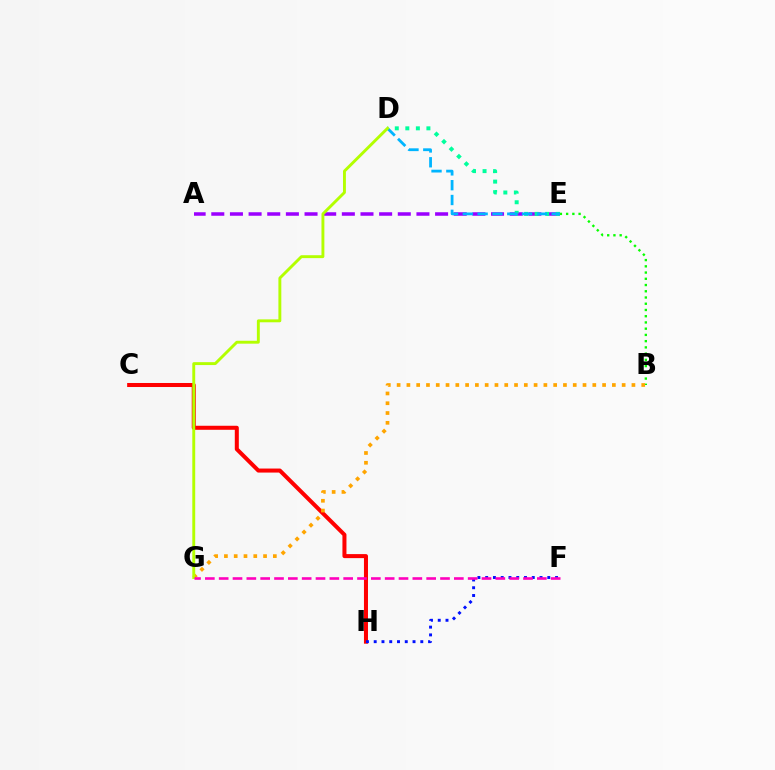{('C', 'H'): [{'color': '#ff0000', 'line_style': 'solid', 'thickness': 2.9}], ('B', 'E'): [{'color': '#08ff00', 'line_style': 'dotted', 'thickness': 1.69}], ('F', 'H'): [{'color': '#0010ff', 'line_style': 'dotted', 'thickness': 2.11}], ('B', 'G'): [{'color': '#ffa500', 'line_style': 'dotted', 'thickness': 2.66}], ('A', 'E'): [{'color': '#9b00ff', 'line_style': 'dashed', 'thickness': 2.53}], ('D', 'E'): [{'color': '#00ff9d', 'line_style': 'dotted', 'thickness': 2.86}, {'color': '#00b5ff', 'line_style': 'dashed', 'thickness': 2.01}], ('D', 'G'): [{'color': '#b3ff00', 'line_style': 'solid', 'thickness': 2.09}], ('F', 'G'): [{'color': '#ff00bd', 'line_style': 'dashed', 'thickness': 1.88}]}